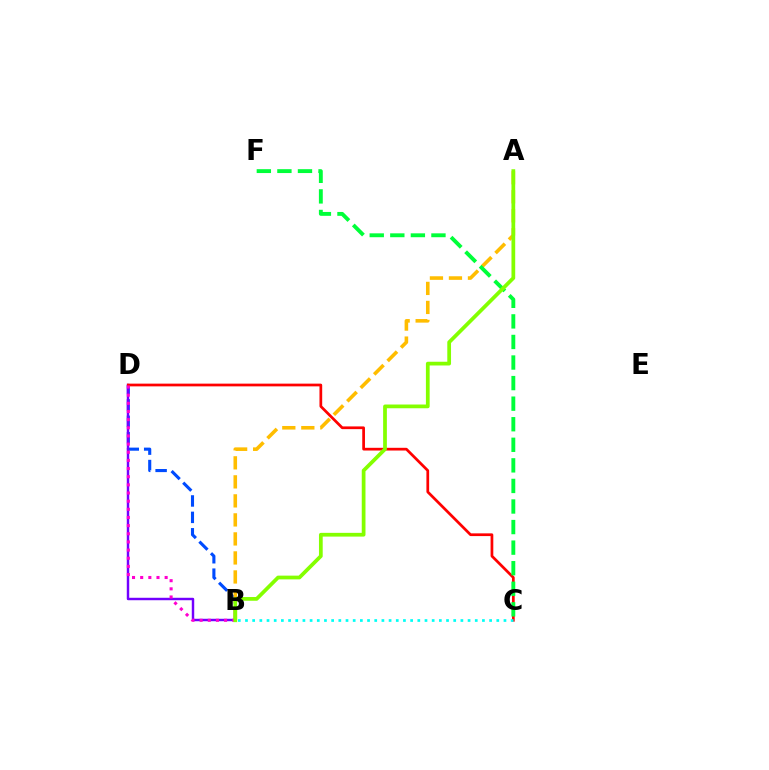{('B', 'D'): [{'color': '#004bff', 'line_style': 'dashed', 'thickness': 2.23}, {'color': '#7200ff', 'line_style': 'solid', 'thickness': 1.76}, {'color': '#ff00cf', 'line_style': 'dotted', 'thickness': 2.22}], ('C', 'D'): [{'color': '#ff0000', 'line_style': 'solid', 'thickness': 1.96}], ('B', 'C'): [{'color': '#00fff6', 'line_style': 'dotted', 'thickness': 1.95}], ('A', 'B'): [{'color': '#ffbd00', 'line_style': 'dashed', 'thickness': 2.58}, {'color': '#84ff00', 'line_style': 'solid', 'thickness': 2.69}], ('C', 'F'): [{'color': '#00ff39', 'line_style': 'dashed', 'thickness': 2.79}]}